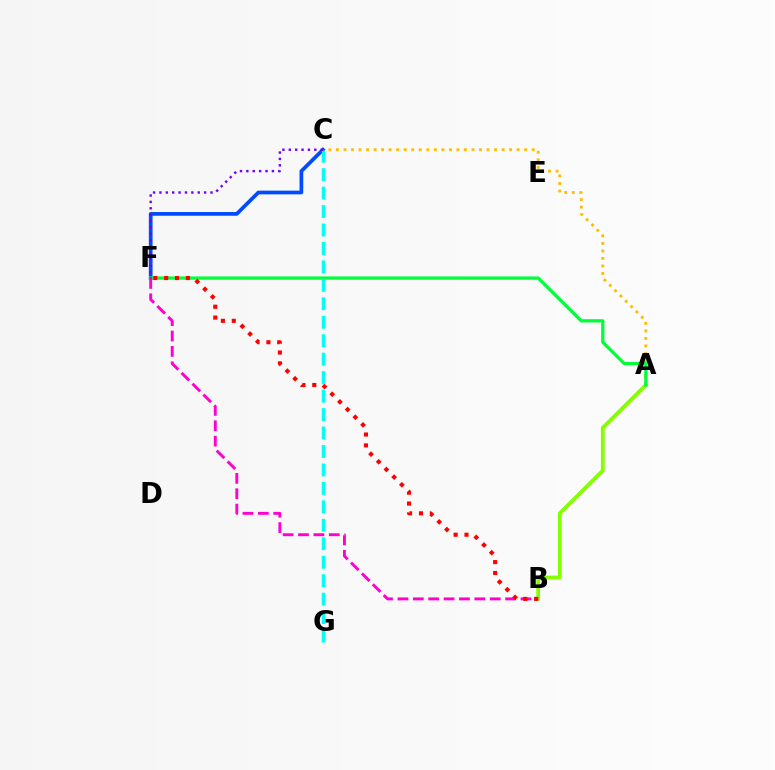{('A', 'B'): [{'color': '#84ff00', 'line_style': 'solid', 'thickness': 2.71}], ('A', 'C'): [{'color': '#ffbd00', 'line_style': 'dotted', 'thickness': 2.05}], ('C', 'F'): [{'color': '#004bff', 'line_style': 'solid', 'thickness': 2.68}, {'color': '#7200ff', 'line_style': 'dotted', 'thickness': 1.73}], ('A', 'F'): [{'color': '#00ff39', 'line_style': 'solid', 'thickness': 2.36}], ('B', 'F'): [{'color': '#ff00cf', 'line_style': 'dashed', 'thickness': 2.09}, {'color': '#ff0000', 'line_style': 'dotted', 'thickness': 2.95}], ('C', 'G'): [{'color': '#00fff6', 'line_style': 'dashed', 'thickness': 2.51}]}